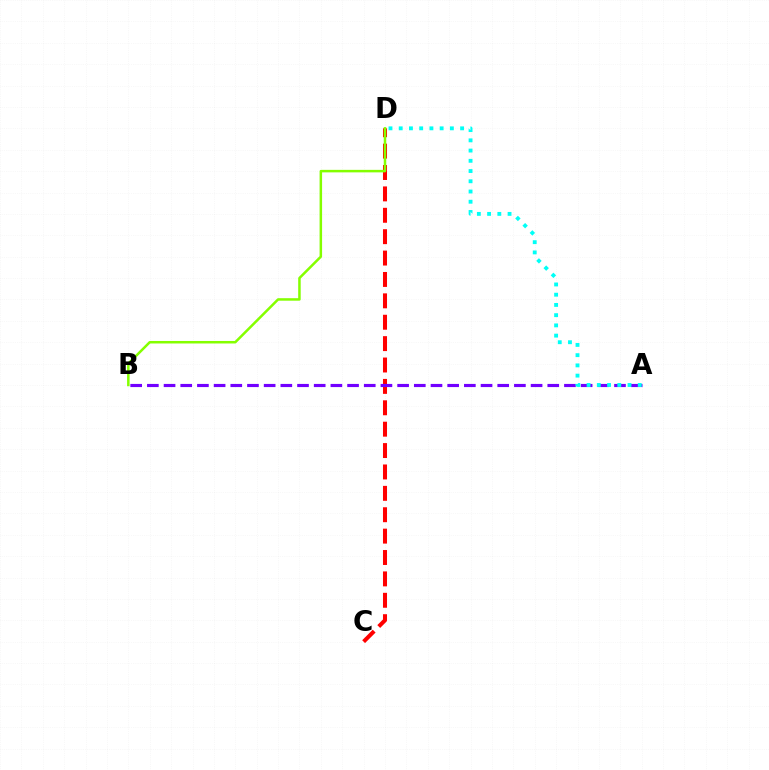{('C', 'D'): [{'color': '#ff0000', 'line_style': 'dashed', 'thickness': 2.91}], ('A', 'B'): [{'color': '#7200ff', 'line_style': 'dashed', 'thickness': 2.27}], ('A', 'D'): [{'color': '#00fff6', 'line_style': 'dotted', 'thickness': 2.78}], ('B', 'D'): [{'color': '#84ff00', 'line_style': 'solid', 'thickness': 1.81}]}